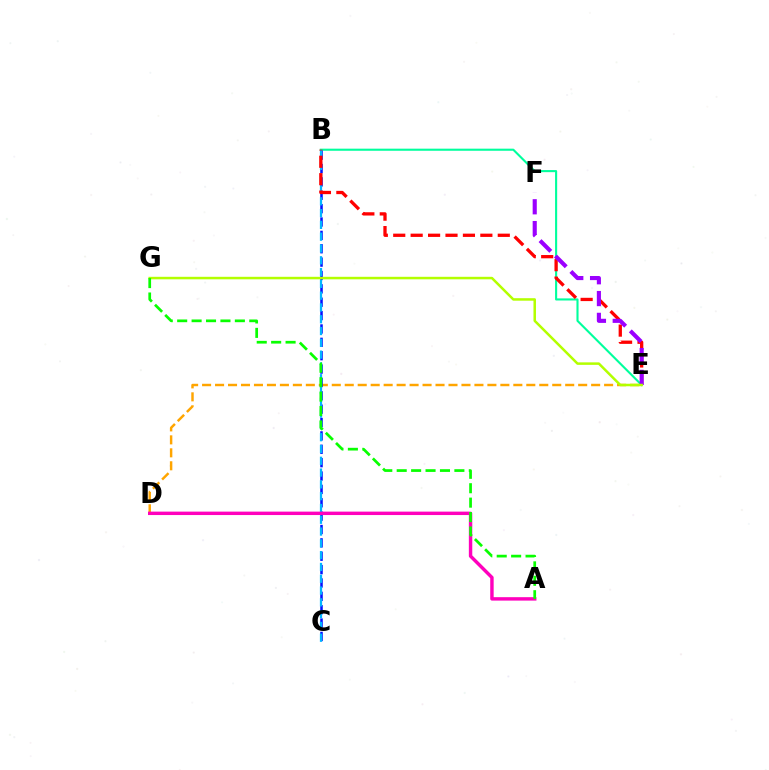{('D', 'E'): [{'color': '#ffa500', 'line_style': 'dashed', 'thickness': 1.76}], ('B', 'E'): [{'color': '#00ff9d', 'line_style': 'solid', 'thickness': 1.52}, {'color': '#ff0000', 'line_style': 'dashed', 'thickness': 2.37}], ('B', 'C'): [{'color': '#0010ff', 'line_style': 'dashed', 'thickness': 1.82}, {'color': '#00b5ff', 'line_style': 'dashed', 'thickness': 1.6}], ('A', 'D'): [{'color': '#ff00bd', 'line_style': 'solid', 'thickness': 2.47}], ('E', 'F'): [{'color': '#9b00ff', 'line_style': 'dashed', 'thickness': 2.96}], ('E', 'G'): [{'color': '#b3ff00', 'line_style': 'solid', 'thickness': 1.8}], ('A', 'G'): [{'color': '#08ff00', 'line_style': 'dashed', 'thickness': 1.96}]}